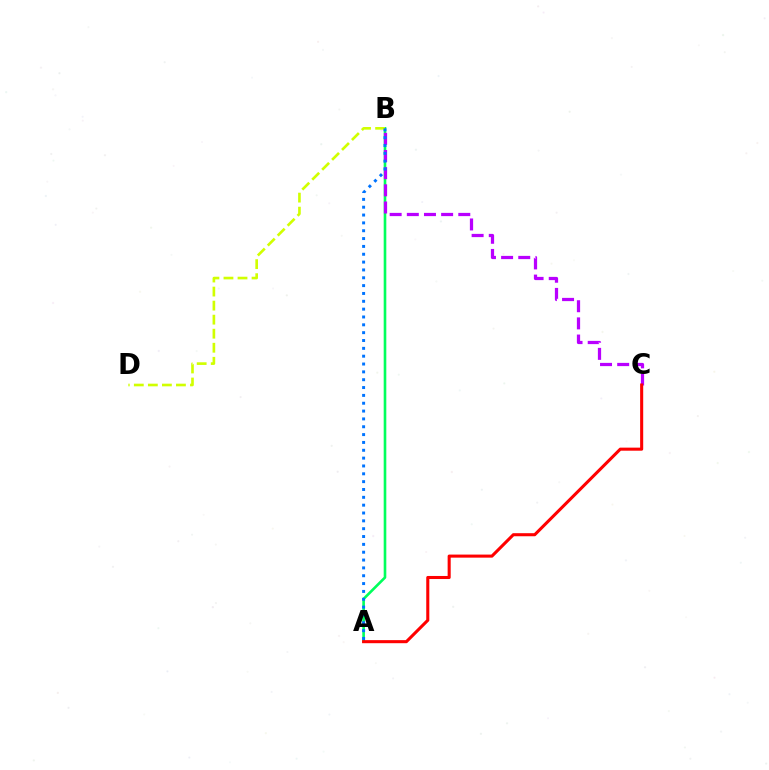{('A', 'B'): [{'color': '#00ff5c', 'line_style': 'solid', 'thickness': 1.89}, {'color': '#0074ff', 'line_style': 'dotted', 'thickness': 2.13}], ('B', 'D'): [{'color': '#d1ff00', 'line_style': 'dashed', 'thickness': 1.91}], ('B', 'C'): [{'color': '#b900ff', 'line_style': 'dashed', 'thickness': 2.33}], ('A', 'C'): [{'color': '#ff0000', 'line_style': 'solid', 'thickness': 2.21}]}